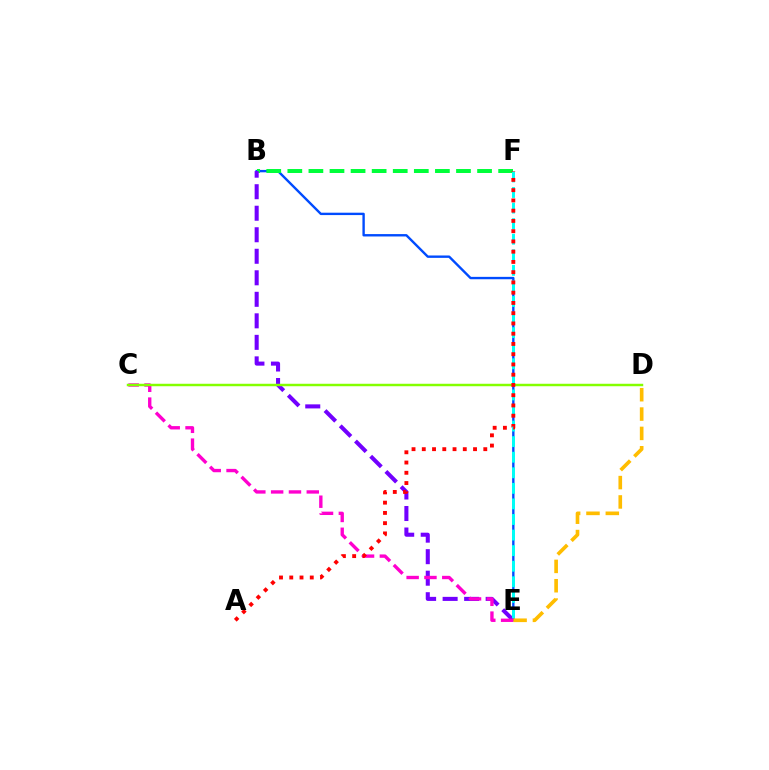{('B', 'E'): [{'color': '#004bff', 'line_style': 'solid', 'thickness': 1.72}, {'color': '#7200ff', 'line_style': 'dashed', 'thickness': 2.92}], ('B', 'F'): [{'color': '#00ff39', 'line_style': 'dashed', 'thickness': 2.86}], ('C', 'E'): [{'color': '#ff00cf', 'line_style': 'dashed', 'thickness': 2.42}], ('E', 'F'): [{'color': '#00fff6', 'line_style': 'dashed', 'thickness': 2.12}], ('D', 'E'): [{'color': '#ffbd00', 'line_style': 'dashed', 'thickness': 2.63}], ('C', 'D'): [{'color': '#84ff00', 'line_style': 'solid', 'thickness': 1.77}], ('A', 'F'): [{'color': '#ff0000', 'line_style': 'dotted', 'thickness': 2.79}]}